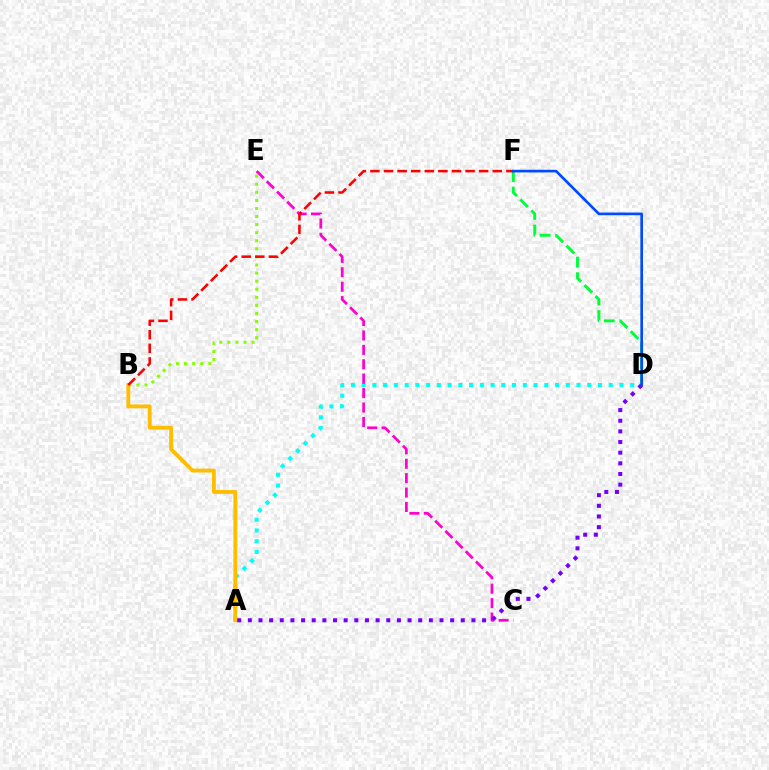{('B', 'E'): [{'color': '#84ff00', 'line_style': 'dotted', 'thickness': 2.19}], ('A', 'D'): [{'color': '#00fff6', 'line_style': 'dotted', 'thickness': 2.92}, {'color': '#7200ff', 'line_style': 'dotted', 'thickness': 2.89}], ('D', 'F'): [{'color': '#00ff39', 'line_style': 'dashed', 'thickness': 2.12}, {'color': '#004bff', 'line_style': 'solid', 'thickness': 1.92}], ('C', 'E'): [{'color': '#ff00cf', 'line_style': 'dashed', 'thickness': 1.96}], ('A', 'B'): [{'color': '#ffbd00', 'line_style': 'solid', 'thickness': 2.76}], ('B', 'F'): [{'color': '#ff0000', 'line_style': 'dashed', 'thickness': 1.85}]}